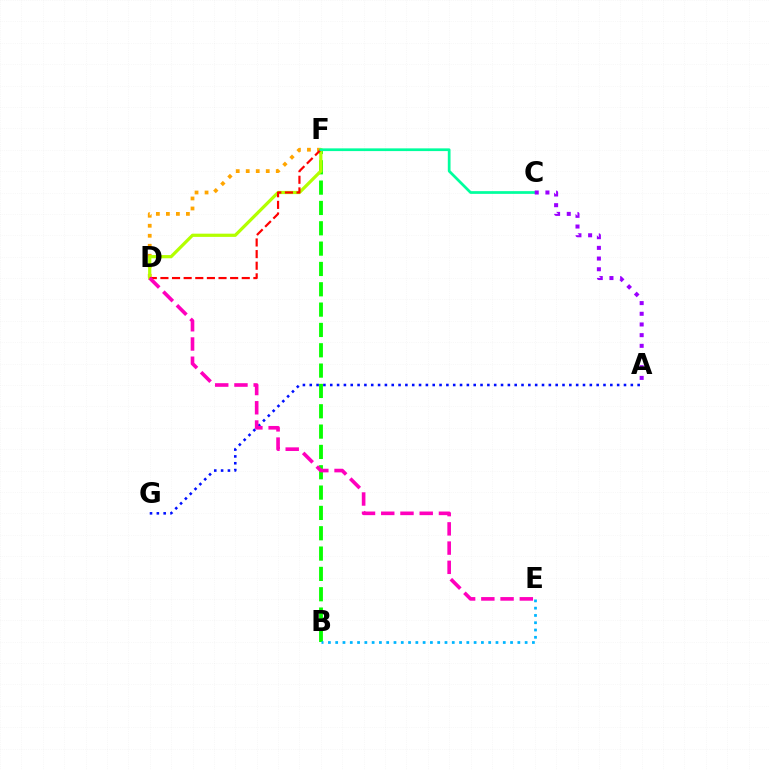{('D', 'F'): [{'color': '#ffa500', 'line_style': 'dotted', 'thickness': 2.72}, {'color': '#b3ff00', 'line_style': 'solid', 'thickness': 2.32}, {'color': '#ff0000', 'line_style': 'dashed', 'thickness': 1.58}], ('B', 'F'): [{'color': '#08ff00', 'line_style': 'dashed', 'thickness': 2.76}], ('A', 'G'): [{'color': '#0010ff', 'line_style': 'dotted', 'thickness': 1.86}], ('B', 'E'): [{'color': '#00b5ff', 'line_style': 'dotted', 'thickness': 1.98}], ('D', 'E'): [{'color': '#ff00bd', 'line_style': 'dashed', 'thickness': 2.61}], ('C', 'F'): [{'color': '#00ff9d', 'line_style': 'solid', 'thickness': 1.96}], ('A', 'C'): [{'color': '#9b00ff', 'line_style': 'dotted', 'thickness': 2.9}]}